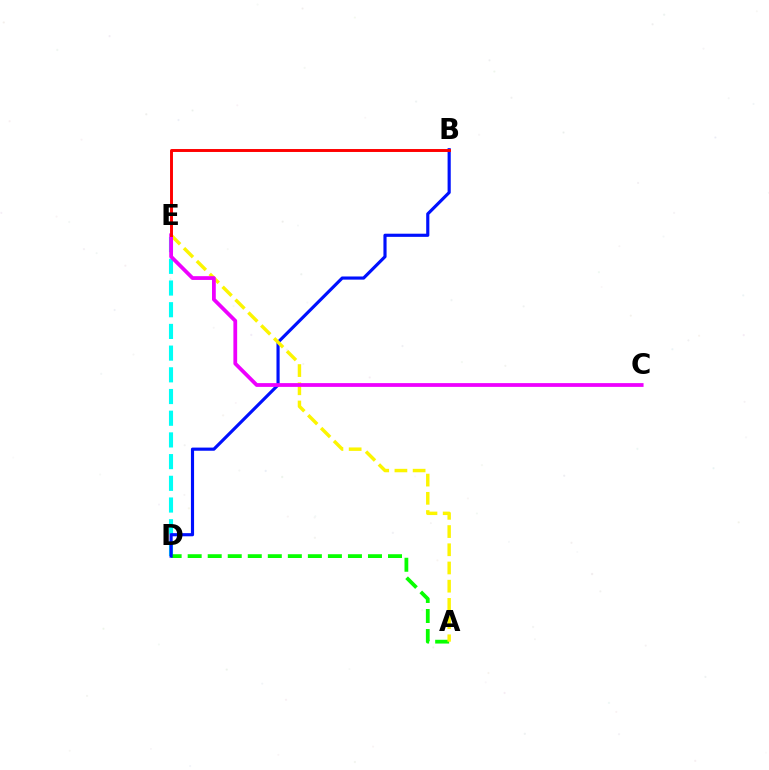{('D', 'E'): [{'color': '#00fff6', 'line_style': 'dashed', 'thickness': 2.95}], ('A', 'D'): [{'color': '#08ff00', 'line_style': 'dashed', 'thickness': 2.72}], ('B', 'D'): [{'color': '#0010ff', 'line_style': 'solid', 'thickness': 2.27}], ('A', 'E'): [{'color': '#fcf500', 'line_style': 'dashed', 'thickness': 2.47}], ('C', 'E'): [{'color': '#ee00ff', 'line_style': 'solid', 'thickness': 2.71}], ('B', 'E'): [{'color': '#ff0000', 'line_style': 'solid', 'thickness': 2.11}]}